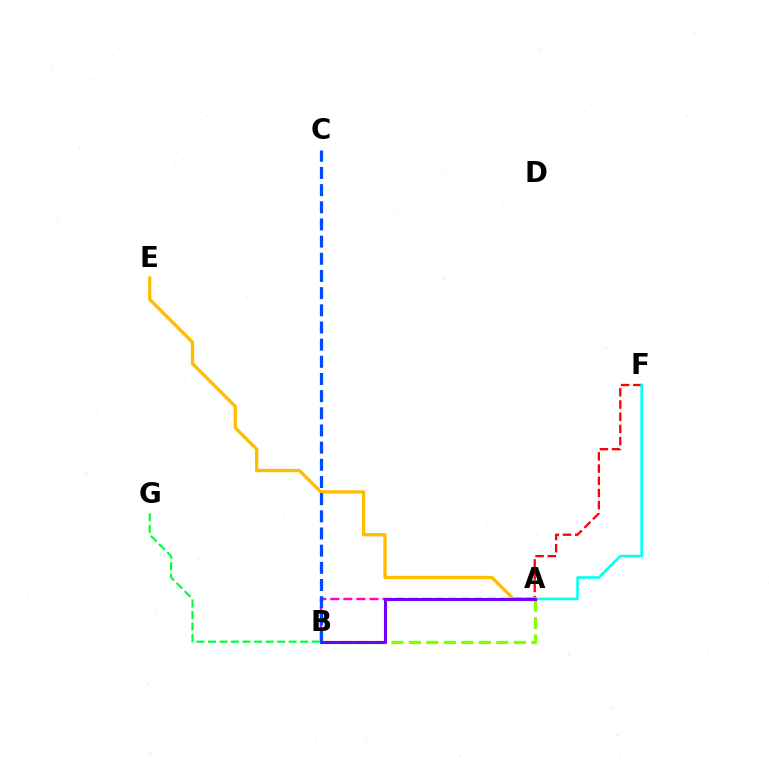{('A', 'F'): [{'color': '#ff0000', 'line_style': 'dashed', 'thickness': 1.66}, {'color': '#00fff6', 'line_style': 'solid', 'thickness': 1.85}], ('A', 'B'): [{'color': '#84ff00', 'line_style': 'dashed', 'thickness': 2.38}, {'color': '#ff00cf', 'line_style': 'dashed', 'thickness': 1.77}, {'color': '#7200ff', 'line_style': 'solid', 'thickness': 2.22}], ('A', 'E'): [{'color': '#ffbd00', 'line_style': 'solid', 'thickness': 2.38}], ('B', 'C'): [{'color': '#004bff', 'line_style': 'dashed', 'thickness': 2.33}], ('B', 'G'): [{'color': '#00ff39', 'line_style': 'dashed', 'thickness': 1.57}]}